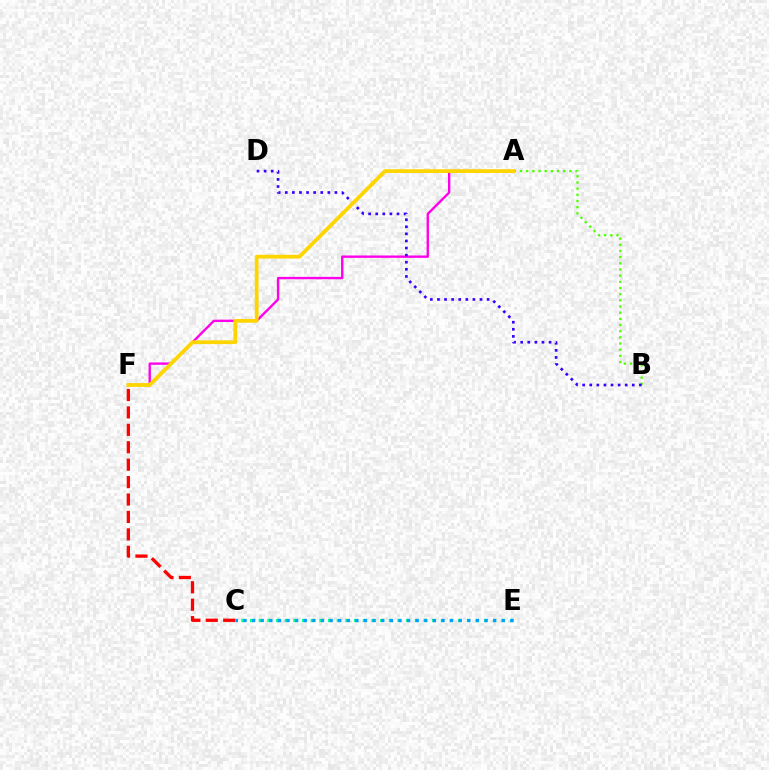{('A', 'B'): [{'color': '#4fff00', 'line_style': 'dotted', 'thickness': 1.68}], ('C', 'E'): [{'color': '#00ff86', 'line_style': 'dotted', 'thickness': 2.36}, {'color': '#009eff', 'line_style': 'dotted', 'thickness': 2.34}], ('C', 'F'): [{'color': '#ff0000', 'line_style': 'dashed', 'thickness': 2.37}], ('A', 'F'): [{'color': '#ff00ed', 'line_style': 'solid', 'thickness': 1.71}, {'color': '#ffd500', 'line_style': 'solid', 'thickness': 2.72}], ('B', 'D'): [{'color': '#3700ff', 'line_style': 'dotted', 'thickness': 1.93}]}